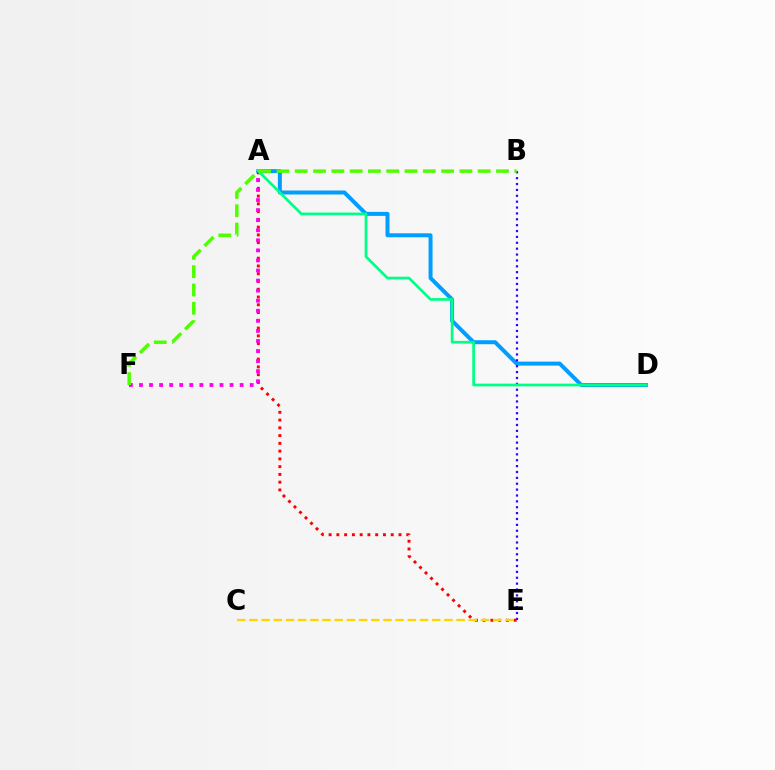{('A', 'D'): [{'color': '#009eff', 'line_style': 'solid', 'thickness': 2.86}, {'color': '#00ff86', 'line_style': 'solid', 'thickness': 1.95}], ('B', 'E'): [{'color': '#3700ff', 'line_style': 'dotted', 'thickness': 1.6}], ('A', 'E'): [{'color': '#ff0000', 'line_style': 'dotted', 'thickness': 2.11}], ('A', 'F'): [{'color': '#ff00ed', 'line_style': 'dotted', 'thickness': 2.73}], ('C', 'E'): [{'color': '#ffd500', 'line_style': 'dashed', 'thickness': 1.66}], ('B', 'F'): [{'color': '#4fff00', 'line_style': 'dashed', 'thickness': 2.49}]}